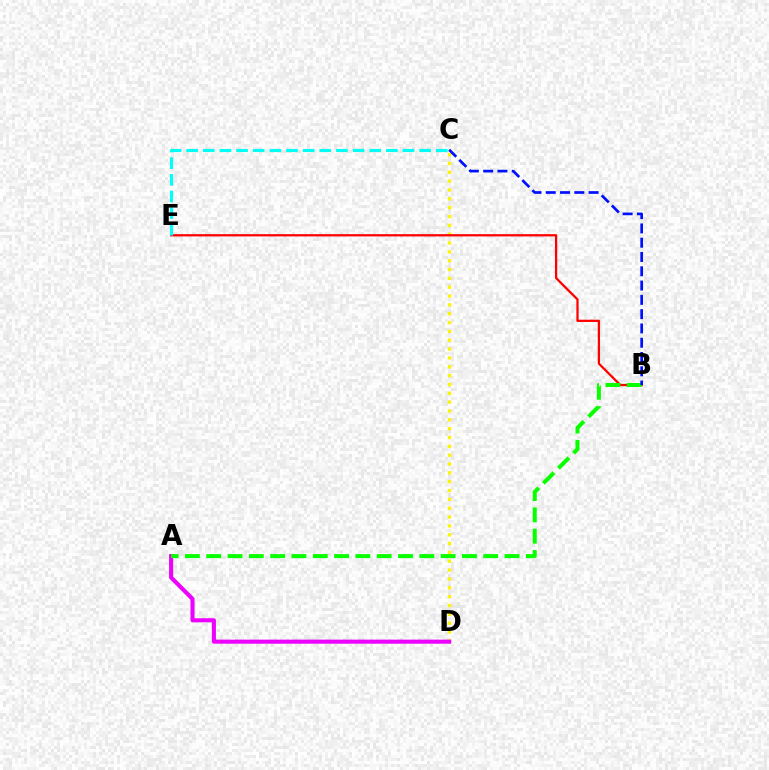{('C', 'D'): [{'color': '#fcf500', 'line_style': 'dotted', 'thickness': 2.4}], ('B', 'E'): [{'color': '#ff0000', 'line_style': 'solid', 'thickness': 1.63}], ('A', 'D'): [{'color': '#ee00ff', 'line_style': 'solid', 'thickness': 2.94}], ('A', 'B'): [{'color': '#08ff00', 'line_style': 'dashed', 'thickness': 2.89}], ('B', 'C'): [{'color': '#0010ff', 'line_style': 'dashed', 'thickness': 1.94}], ('C', 'E'): [{'color': '#00fff6', 'line_style': 'dashed', 'thickness': 2.26}]}